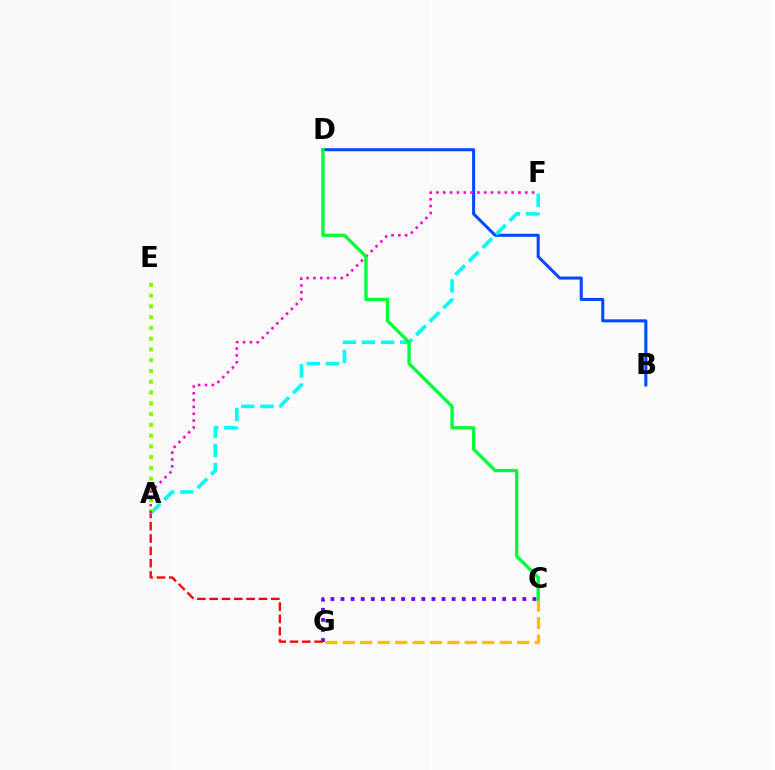{('A', 'G'): [{'color': '#ff0000', 'line_style': 'dashed', 'thickness': 1.67}], ('B', 'D'): [{'color': '#004bff', 'line_style': 'solid', 'thickness': 2.2}], ('A', 'F'): [{'color': '#00fff6', 'line_style': 'dashed', 'thickness': 2.6}, {'color': '#ff00cf', 'line_style': 'dotted', 'thickness': 1.86}], ('C', 'G'): [{'color': '#ffbd00', 'line_style': 'dashed', 'thickness': 2.37}, {'color': '#7200ff', 'line_style': 'dotted', 'thickness': 2.74}], ('A', 'E'): [{'color': '#84ff00', 'line_style': 'dotted', 'thickness': 2.93}], ('C', 'D'): [{'color': '#00ff39', 'line_style': 'solid', 'thickness': 2.4}]}